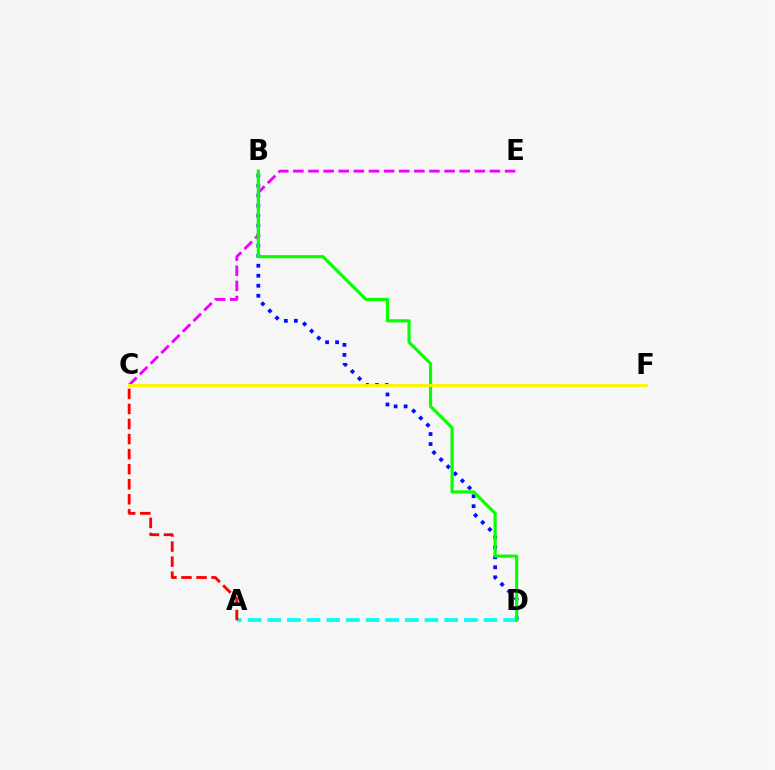{('B', 'D'): [{'color': '#0010ff', 'line_style': 'dotted', 'thickness': 2.72}, {'color': '#08ff00', 'line_style': 'solid', 'thickness': 2.26}], ('C', 'E'): [{'color': '#ee00ff', 'line_style': 'dashed', 'thickness': 2.05}], ('A', 'D'): [{'color': '#00fff6', 'line_style': 'dashed', 'thickness': 2.67}], ('C', 'F'): [{'color': '#fcf500', 'line_style': 'solid', 'thickness': 2.09}], ('A', 'C'): [{'color': '#ff0000', 'line_style': 'dashed', 'thickness': 2.05}]}